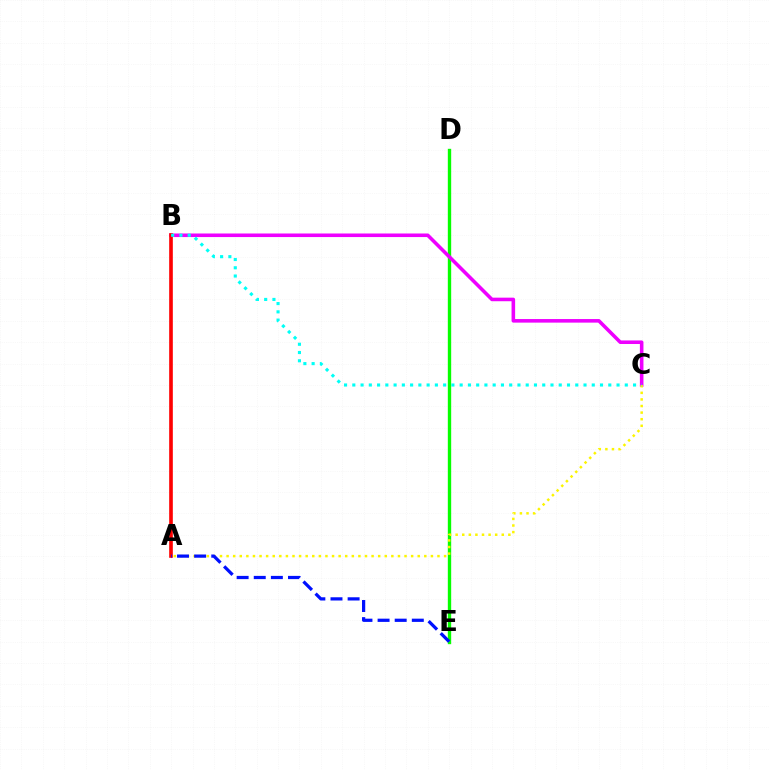{('D', 'E'): [{'color': '#08ff00', 'line_style': 'solid', 'thickness': 2.42}], ('B', 'C'): [{'color': '#ee00ff', 'line_style': 'solid', 'thickness': 2.57}, {'color': '#00fff6', 'line_style': 'dotted', 'thickness': 2.24}], ('A', 'B'): [{'color': '#ff0000', 'line_style': 'solid', 'thickness': 2.62}], ('A', 'C'): [{'color': '#fcf500', 'line_style': 'dotted', 'thickness': 1.79}], ('A', 'E'): [{'color': '#0010ff', 'line_style': 'dashed', 'thickness': 2.33}]}